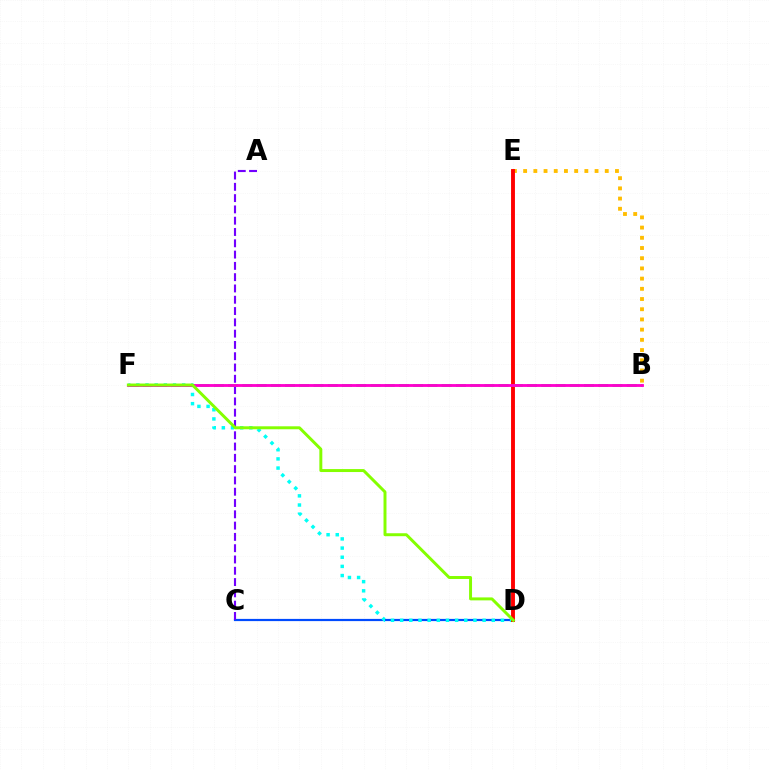{('C', 'D'): [{'color': '#004bff', 'line_style': 'solid', 'thickness': 1.58}], ('A', 'C'): [{'color': '#7200ff', 'line_style': 'dashed', 'thickness': 1.53}], ('D', 'F'): [{'color': '#00fff6', 'line_style': 'dotted', 'thickness': 2.49}, {'color': '#84ff00', 'line_style': 'solid', 'thickness': 2.13}], ('B', 'E'): [{'color': '#ffbd00', 'line_style': 'dotted', 'thickness': 2.77}], ('D', 'E'): [{'color': '#ff0000', 'line_style': 'solid', 'thickness': 2.8}], ('B', 'F'): [{'color': '#00ff39', 'line_style': 'dashed', 'thickness': 1.93}, {'color': '#ff00cf', 'line_style': 'solid', 'thickness': 2.05}]}